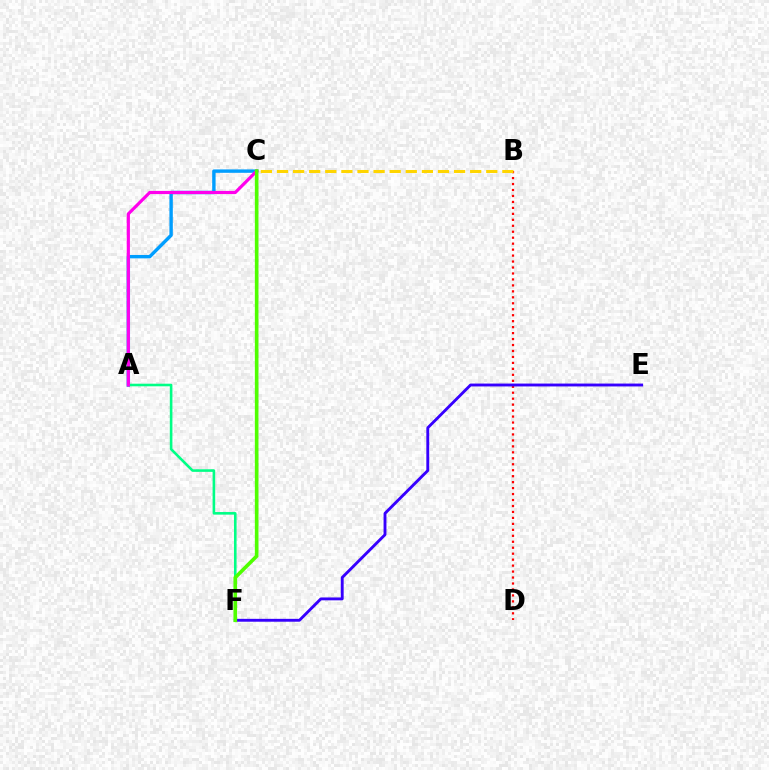{('B', 'D'): [{'color': '#ff0000', 'line_style': 'dotted', 'thickness': 1.62}], ('E', 'F'): [{'color': '#3700ff', 'line_style': 'solid', 'thickness': 2.07}], ('A', 'C'): [{'color': '#009eff', 'line_style': 'solid', 'thickness': 2.45}, {'color': '#ff00ed', 'line_style': 'solid', 'thickness': 2.29}], ('A', 'F'): [{'color': '#00ff86', 'line_style': 'solid', 'thickness': 1.87}], ('C', 'F'): [{'color': '#4fff00', 'line_style': 'solid', 'thickness': 2.62}], ('B', 'C'): [{'color': '#ffd500', 'line_style': 'dashed', 'thickness': 2.19}]}